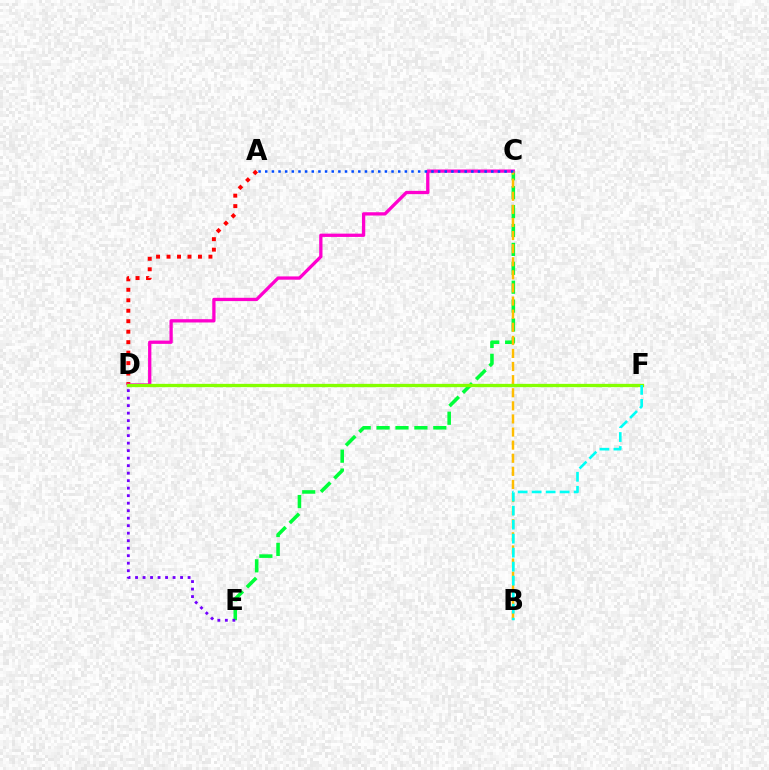{('C', 'E'): [{'color': '#00ff39', 'line_style': 'dashed', 'thickness': 2.57}], ('A', 'D'): [{'color': '#ff0000', 'line_style': 'dotted', 'thickness': 2.85}], ('C', 'D'): [{'color': '#ff00cf', 'line_style': 'solid', 'thickness': 2.37}], ('B', 'C'): [{'color': '#ffbd00', 'line_style': 'dashed', 'thickness': 1.78}], ('D', 'F'): [{'color': '#84ff00', 'line_style': 'solid', 'thickness': 2.37}], ('D', 'E'): [{'color': '#7200ff', 'line_style': 'dotted', 'thickness': 2.04}], ('A', 'C'): [{'color': '#004bff', 'line_style': 'dotted', 'thickness': 1.81}], ('B', 'F'): [{'color': '#00fff6', 'line_style': 'dashed', 'thickness': 1.9}]}